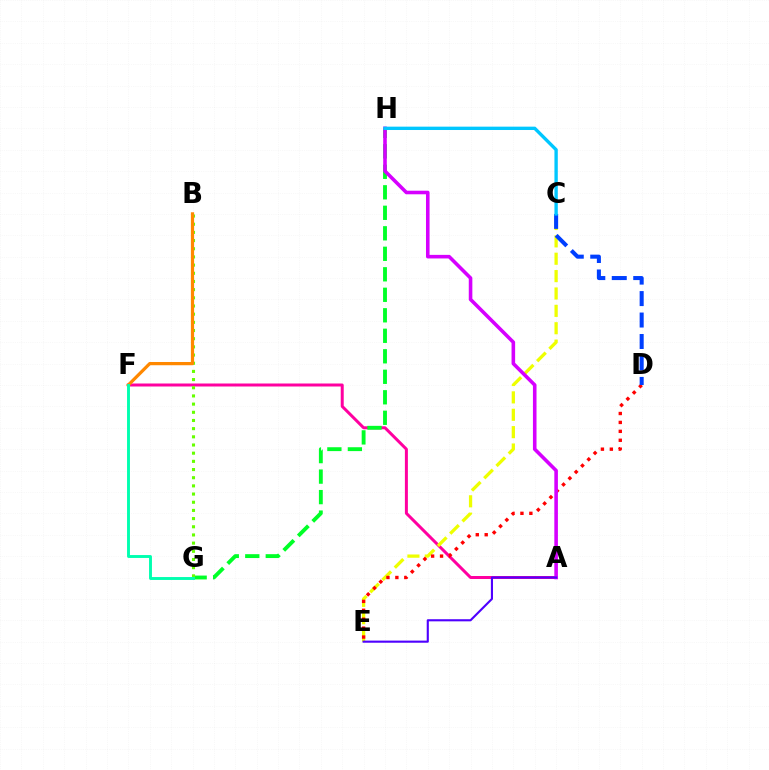{('A', 'F'): [{'color': '#ff00a0', 'line_style': 'solid', 'thickness': 2.15}], ('C', 'E'): [{'color': '#eeff00', 'line_style': 'dashed', 'thickness': 2.36}], ('D', 'E'): [{'color': '#ff0000', 'line_style': 'dotted', 'thickness': 2.42}], ('G', 'H'): [{'color': '#00ff27', 'line_style': 'dashed', 'thickness': 2.78}], ('C', 'D'): [{'color': '#003fff', 'line_style': 'dashed', 'thickness': 2.92}], ('B', 'G'): [{'color': '#66ff00', 'line_style': 'dotted', 'thickness': 2.22}], ('B', 'F'): [{'color': '#ff8800', 'line_style': 'solid', 'thickness': 2.33}], ('A', 'H'): [{'color': '#d600ff', 'line_style': 'solid', 'thickness': 2.58}], ('A', 'E'): [{'color': '#4f00ff', 'line_style': 'solid', 'thickness': 1.53}], ('F', 'G'): [{'color': '#00ffaf', 'line_style': 'solid', 'thickness': 2.09}], ('C', 'H'): [{'color': '#00c7ff', 'line_style': 'solid', 'thickness': 2.41}]}